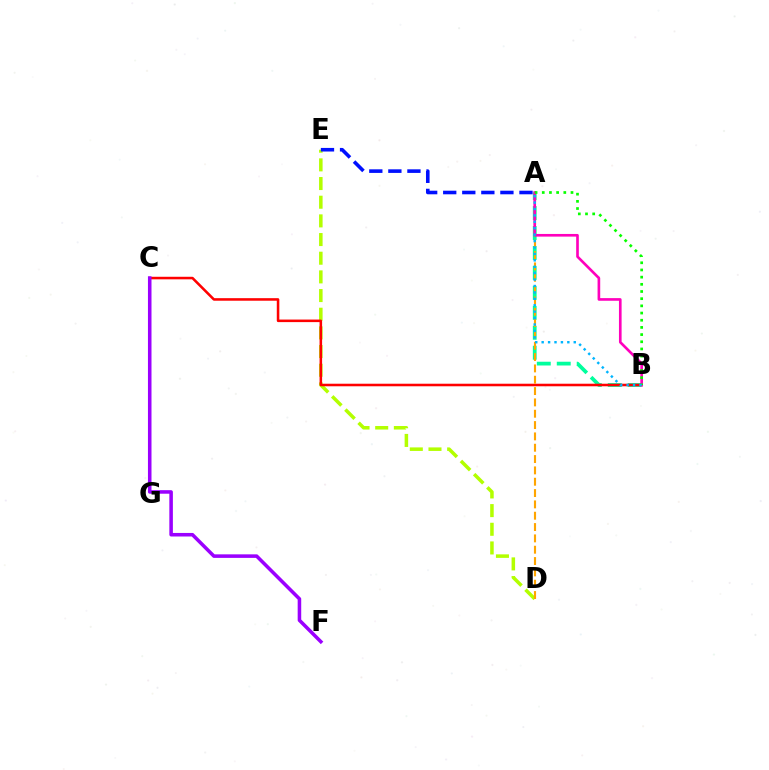{('A', 'B'): [{'color': '#00ff9d', 'line_style': 'dashed', 'thickness': 2.71}, {'color': '#ff00bd', 'line_style': 'solid', 'thickness': 1.91}, {'color': '#08ff00', 'line_style': 'dotted', 'thickness': 1.95}, {'color': '#00b5ff', 'line_style': 'dotted', 'thickness': 1.74}], ('D', 'E'): [{'color': '#b3ff00', 'line_style': 'dashed', 'thickness': 2.54}], ('B', 'C'): [{'color': '#ff0000', 'line_style': 'solid', 'thickness': 1.84}], ('A', 'D'): [{'color': '#ffa500', 'line_style': 'dashed', 'thickness': 1.54}], ('A', 'E'): [{'color': '#0010ff', 'line_style': 'dashed', 'thickness': 2.59}], ('C', 'F'): [{'color': '#9b00ff', 'line_style': 'solid', 'thickness': 2.55}]}